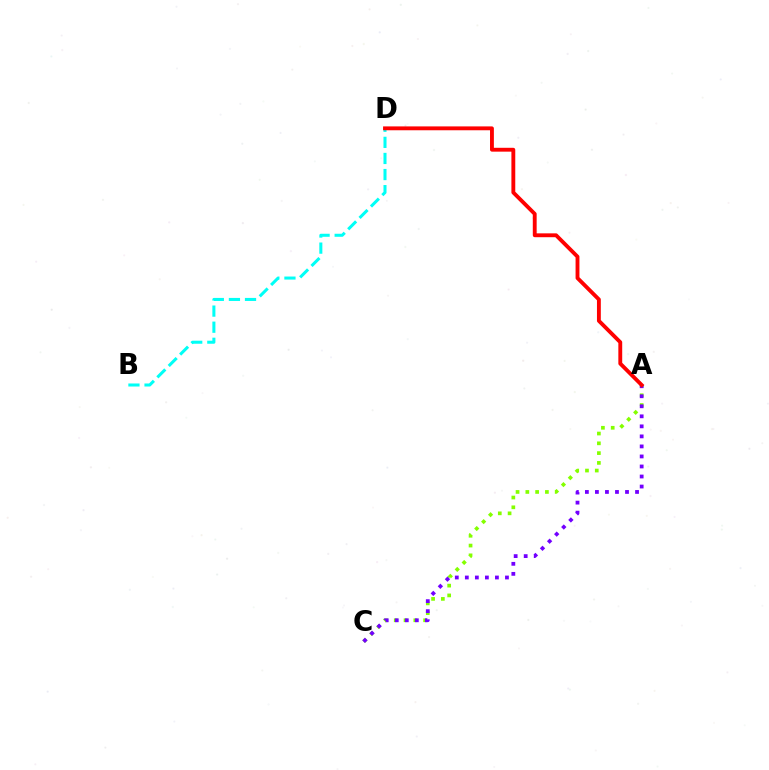{('B', 'D'): [{'color': '#00fff6', 'line_style': 'dashed', 'thickness': 2.19}], ('A', 'C'): [{'color': '#84ff00', 'line_style': 'dotted', 'thickness': 2.66}, {'color': '#7200ff', 'line_style': 'dotted', 'thickness': 2.73}], ('A', 'D'): [{'color': '#ff0000', 'line_style': 'solid', 'thickness': 2.78}]}